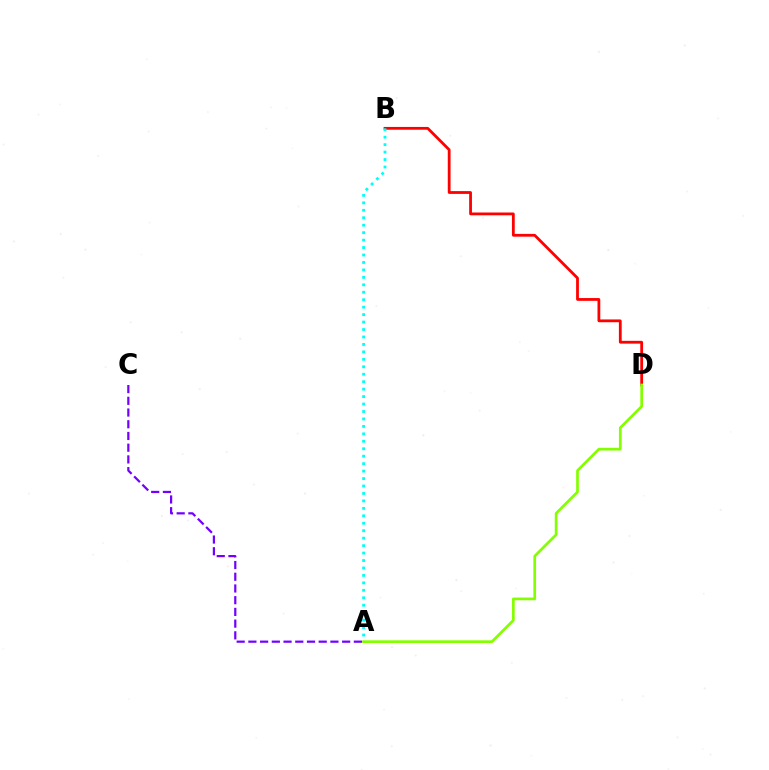{('A', 'C'): [{'color': '#7200ff', 'line_style': 'dashed', 'thickness': 1.59}], ('B', 'D'): [{'color': '#ff0000', 'line_style': 'solid', 'thickness': 2.01}], ('A', 'D'): [{'color': '#84ff00', 'line_style': 'solid', 'thickness': 1.95}], ('A', 'B'): [{'color': '#00fff6', 'line_style': 'dotted', 'thickness': 2.02}]}